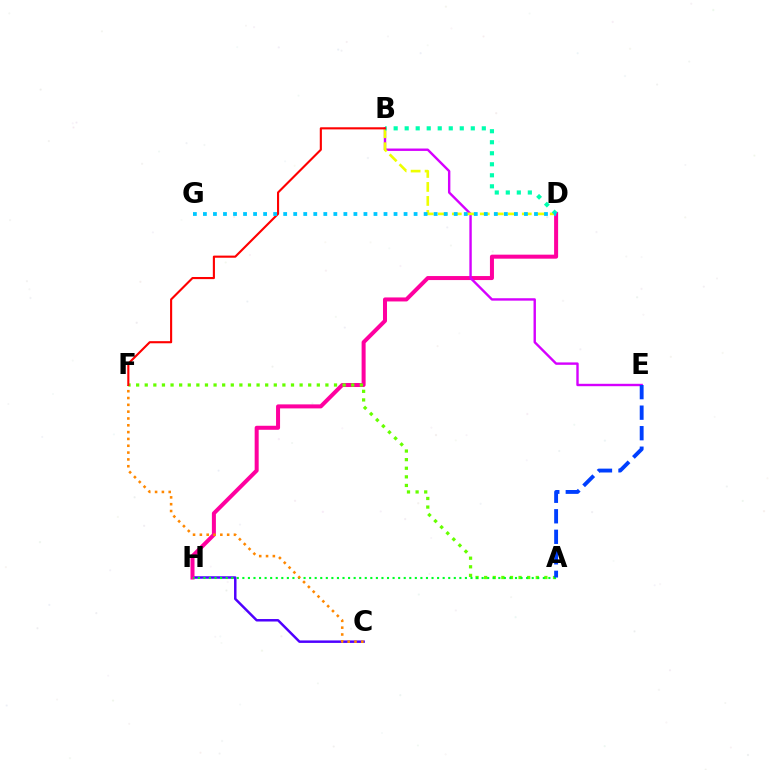{('C', 'H'): [{'color': '#4f00ff', 'line_style': 'solid', 'thickness': 1.78}], ('D', 'H'): [{'color': '#ff00a0', 'line_style': 'solid', 'thickness': 2.89}], ('B', 'E'): [{'color': '#d600ff', 'line_style': 'solid', 'thickness': 1.73}], ('A', 'F'): [{'color': '#66ff00', 'line_style': 'dotted', 'thickness': 2.34}], ('A', 'H'): [{'color': '#00ff27', 'line_style': 'dotted', 'thickness': 1.51}], ('C', 'F'): [{'color': '#ff8800', 'line_style': 'dotted', 'thickness': 1.85}], ('B', 'D'): [{'color': '#eeff00', 'line_style': 'dashed', 'thickness': 1.9}, {'color': '#00ffaf', 'line_style': 'dotted', 'thickness': 2.99}], ('B', 'F'): [{'color': '#ff0000', 'line_style': 'solid', 'thickness': 1.53}], ('A', 'E'): [{'color': '#003fff', 'line_style': 'dashed', 'thickness': 2.79}], ('D', 'G'): [{'color': '#00c7ff', 'line_style': 'dotted', 'thickness': 2.73}]}